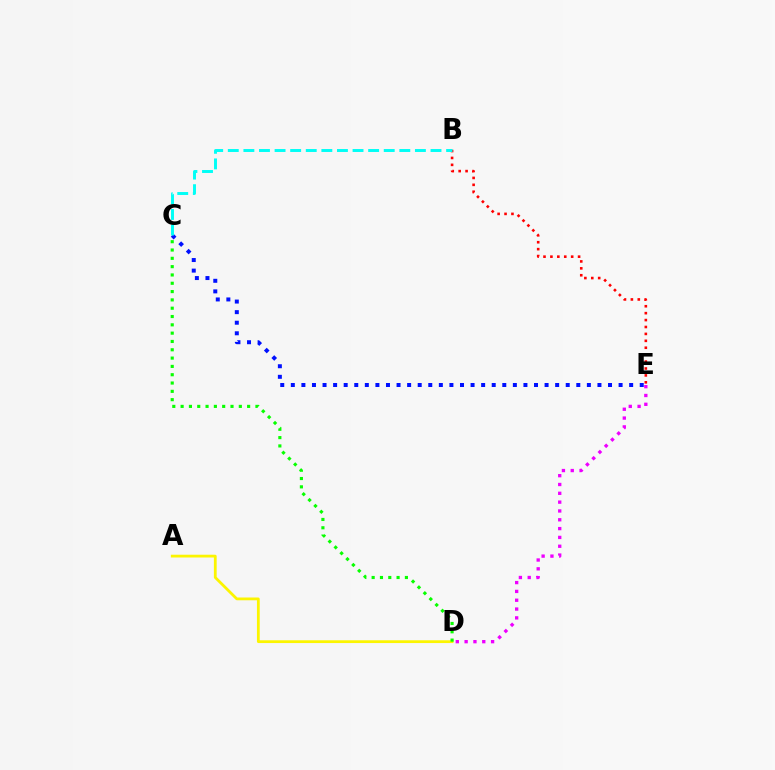{('A', 'D'): [{'color': '#fcf500', 'line_style': 'solid', 'thickness': 2.0}], ('B', 'E'): [{'color': '#ff0000', 'line_style': 'dotted', 'thickness': 1.88}], ('C', 'D'): [{'color': '#08ff00', 'line_style': 'dotted', 'thickness': 2.26}], ('D', 'E'): [{'color': '#ee00ff', 'line_style': 'dotted', 'thickness': 2.4}], ('C', 'E'): [{'color': '#0010ff', 'line_style': 'dotted', 'thickness': 2.87}], ('B', 'C'): [{'color': '#00fff6', 'line_style': 'dashed', 'thickness': 2.12}]}